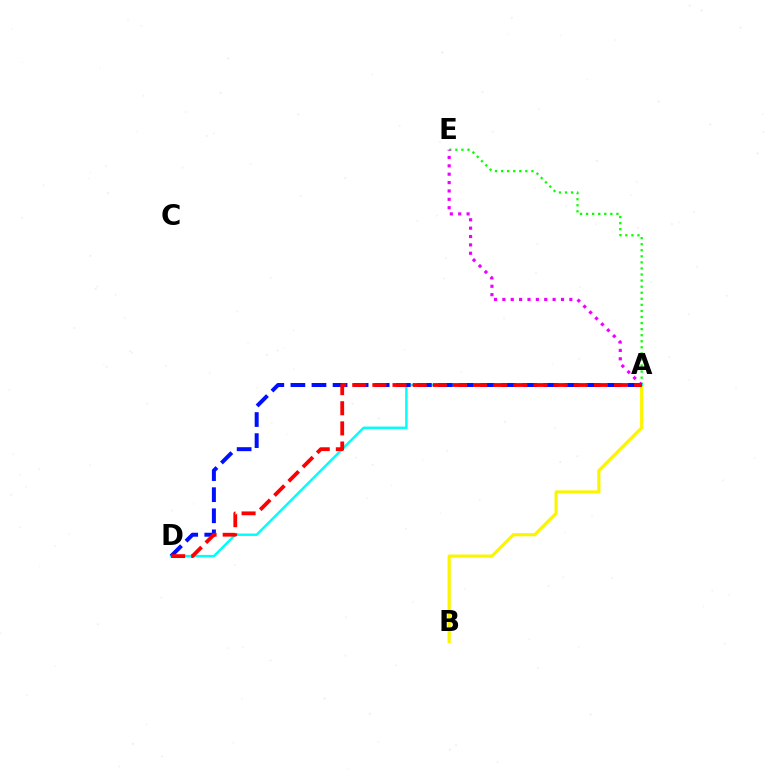{('A', 'B'): [{'color': '#fcf500', 'line_style': 'solid', 'thickness': 2.29}], ('A', 'E'): [{'color': '#08ff00', 'line_style': 'dotted', 'thickness': 1.65}, {'color': '#ee00ff', 'line_style': 'dotted', 'thickness': 2.27}], ('A', 'D'): [{'color': '#00fff6', 'line_style': 'solid', 'thickness': 1.74}, {'color': '#0010ff', 'line_style': 'dashed', 'thickness': 2.86}, {'color': '#ff0000', 'line_style': 'dashed', 'thickness': 2.74}]}